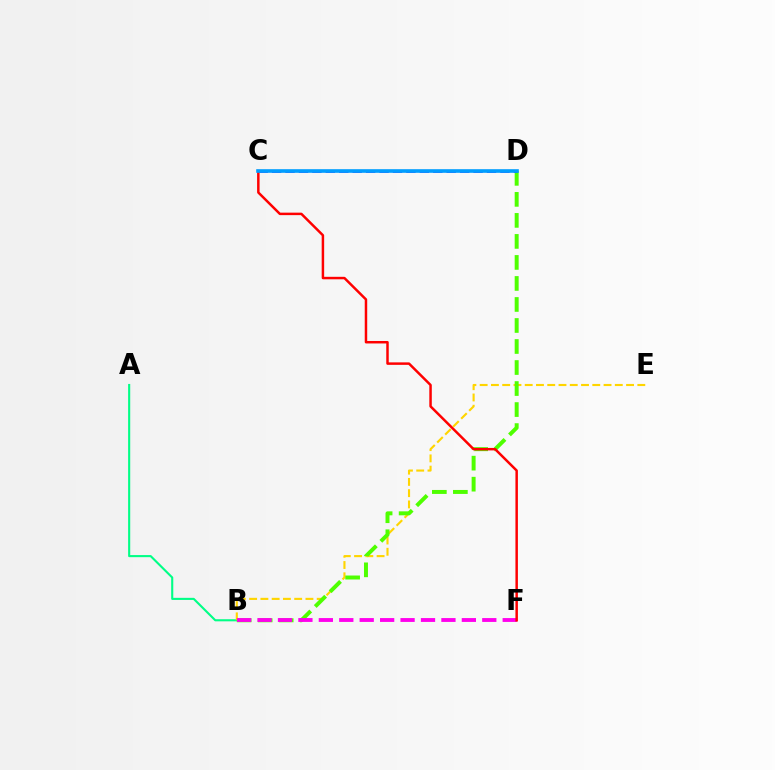{('A', 'B'): [{'color': '#00ff86', 'line_style': 'solid', 'thickness': 1.51}], ('B', 'E'): [{'color': '#ffd500', 'line_style': 'dashed', 'thickness': 1.53}], ('B', 'D'): [{'color': '#4fff00', 'line_style': 'dashed', 'thickness': 2.86}], ('C', 'D'): [{'color': '#3700ff', 'line_style': 'dashed', 'thickness': 1.82}, {'color': '#009eff', 'line_style': 'solid', 'thickness': 2.61}], ('B', 'F'): [{'color': '#ff00ed', 'line_style': 'dashed', 'thickness': 2.78}], ('C', 'F'): [{'color': '#ff0000', 'line_style': 'solid', 'thickness': 1.79}]}